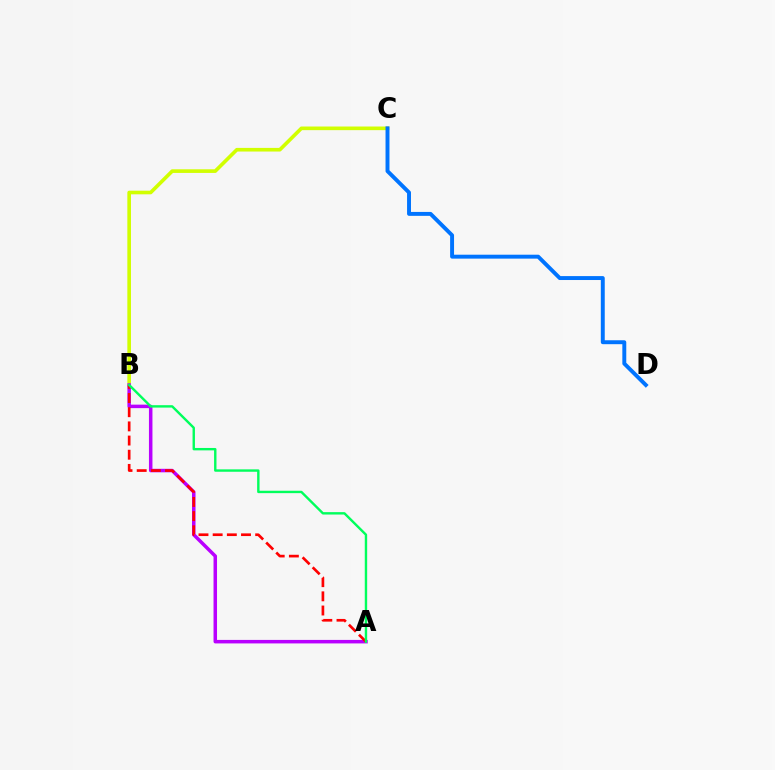{('B', 'C'): [{'color': '#d1ff00', 'line_style': 'solid', 'thickness': 2.62}], ('A', 'B'): [{'color': '#b900ff', 'line_style': 'solid', 'thickness': 2.52}, {'color': '#ff0000', 'line_style': 'dashed', 'thickness': 1.93}, {'color': '#00ff5c', 'line_style': 'solid', 'thickness': 1.73}], ('C', 'D'): [{'color': '#0074ff', 'line_style': 'solid', 'thickness': 2.83}]}